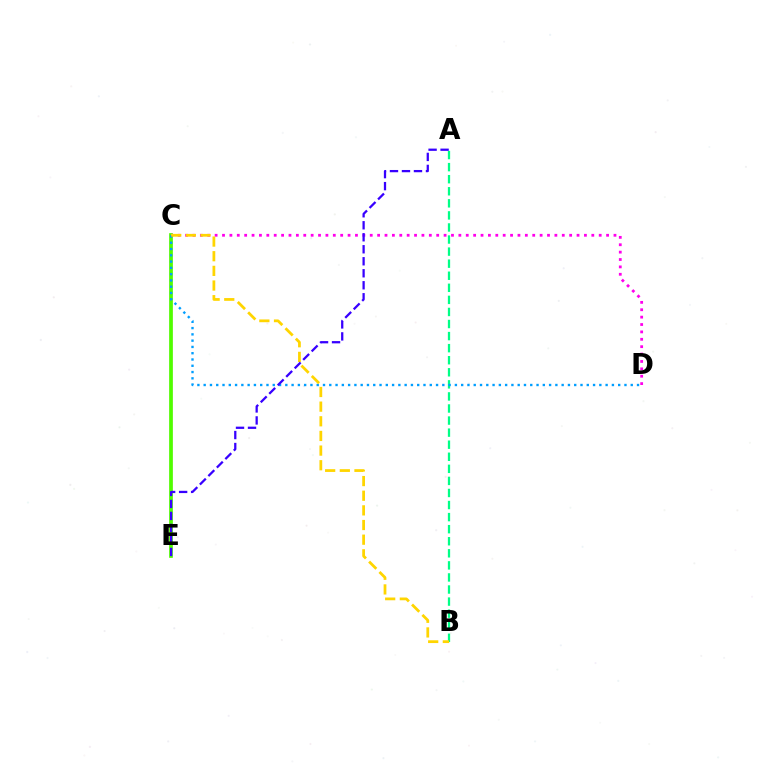{('C', 'E'): [{'color': '#ff0000', 'line_style': 'solid', 'thickness': 1.59}, {'color': '#4fff00', 'line_style': 'solid', 'thickness': 2.66}], ('A', 'B'): [{'color': '#00ff86', 'line_style': 'dashed', 'thickness': 1.64}], ('C', 'D'): [{'color': '#ff00ed', 'line_style': 'dotted', 'thickness': 2.01}, {'color': '#009eff', 'line_style': 'dotted', 'thickness': 1.71}], ('B', 'C'): [{'color': '#ffd500', 'line_style': 'dashed', 'thickness': 1.99}], ('A', 'E'): [{'color': '#3700ff', 'line_style': 'dashed', 'thickness': 1.63}]}